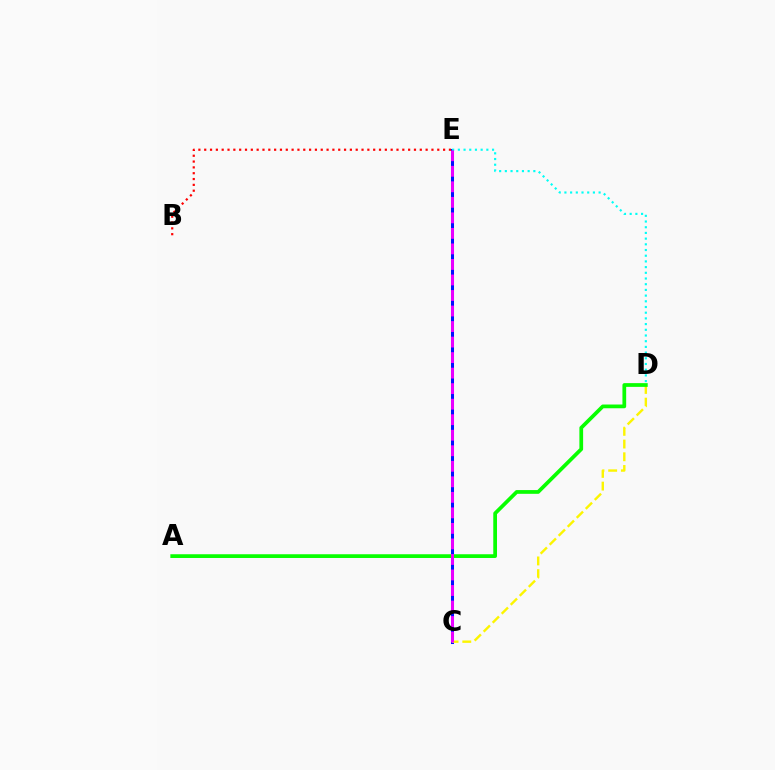{('C', 'E'): [{'color': '#0010ff', 'line_style': 'solid', 'thickness': 2.18}, {'color': '#ee00ff', 'line_style': 'dashed', 'thickness': 2.11}], ('C', 'D'): [{'color': '#fcf500', 'line_style': 'dashed', 'thickness': 1.73}], ('B', 'E'): [{'color': '#ff0000', 'line_style': 'dotted', 'thickness': 1.58}], ('A', 'D'): [{'color': '#08ff00', 'line_style': 'solid', 'thickness': 2.69}], ('D', 'E'): [{'color': '#00fff6', 'line_style': 'dotted', 'thickness': 1.55}]}